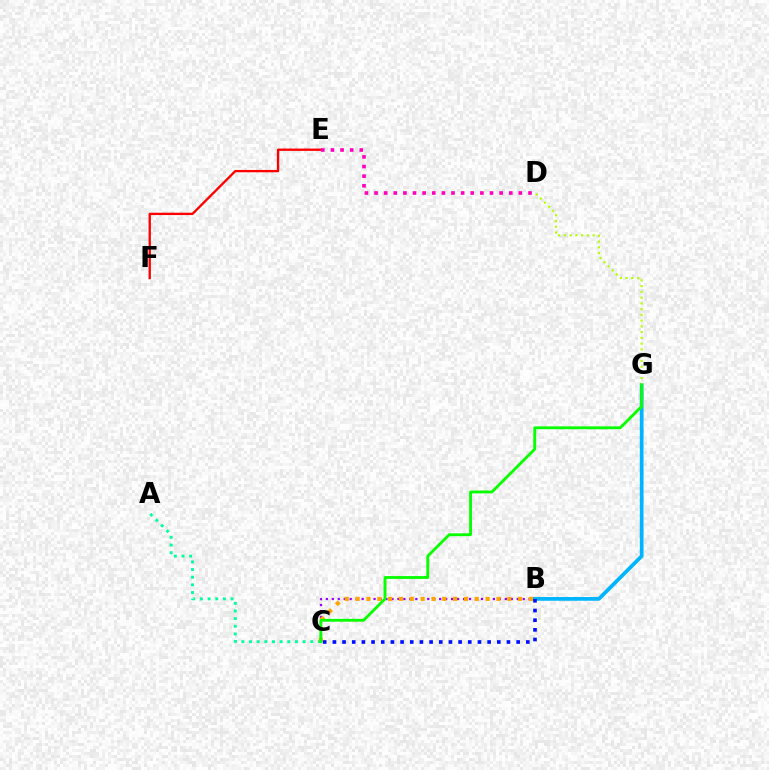{('A', 'C'): [{'color': '#00ff9d', 'line_style': 'dotted', 'thickness': 2.08}], ('B', 'C'): [{'color': '#9b00ff', 'line_style': 'dotted', 'thickness': 1.62}, {'color': '#ffa500', 'line_style': 'dotted', 'thickness': 2.94}, {'color': '#0010ff', 'line_style': 'dotted', 'thickness': 2.63}], ('B', 'G'): [{'color': '#00b5ff', 'line_style': 'solid', 'thickness': 2.69}], ('D', 'G'): [{'color': '#b3ff00', 'line_style': 'dotted', 'thickness': 1.56}], ('E', 'F'): [{'color': '#ff0000', 'line_style': 'solid', 'thickness': 1.68}], ('D', 'E'): [{'color': '#ff00bd', 'line_style': 'dotted', 'thickness': 2.61}], ('C', 'G'): [{'color': '#08ff00', 'line_style': 'solid', 'thickness': 2.05}]}